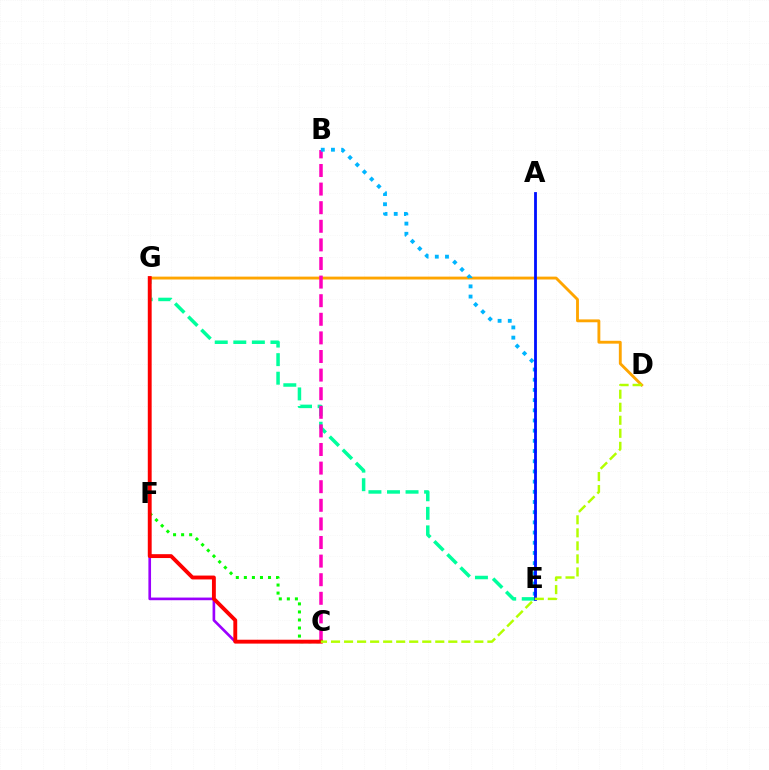{('E', 'G'): [{'color': '#00ff9d', 'line_style': 'dashed', 'thickness': 2.52}], ('D', 'G'): [{'color': '#ffa500', 'line_style': 'solid', 'thickness': 2.06}], ('B', 'C'): [{'color': '#ff00bd', 'line_style': 'dashed', 'thickness': 2.53}], ('C', 'F'): [{'color': '#9b00ff', 'line_style': 'solid', 'thickness': 1.91}, {'color': '#08ff00', 'line_style': 'dotted', 'thickness': 2.19}], ('C', 'G'): [{'color': '#ff0000', 'line_style': 'solid', 'thickness': 2.79}], ('B', 'E'): [{'color': '#00b5ff', 'line_style': 'dotted', 'thickness': 2.77}], ('A', 'E'): [{'color': '#0010ff', 'line_style': 'solid', 'thickness': 2.03}], ('C', 'D'): [{'color': '#b3ff00', 'line_style': 'dashed', 'thickness': 1.77}]}